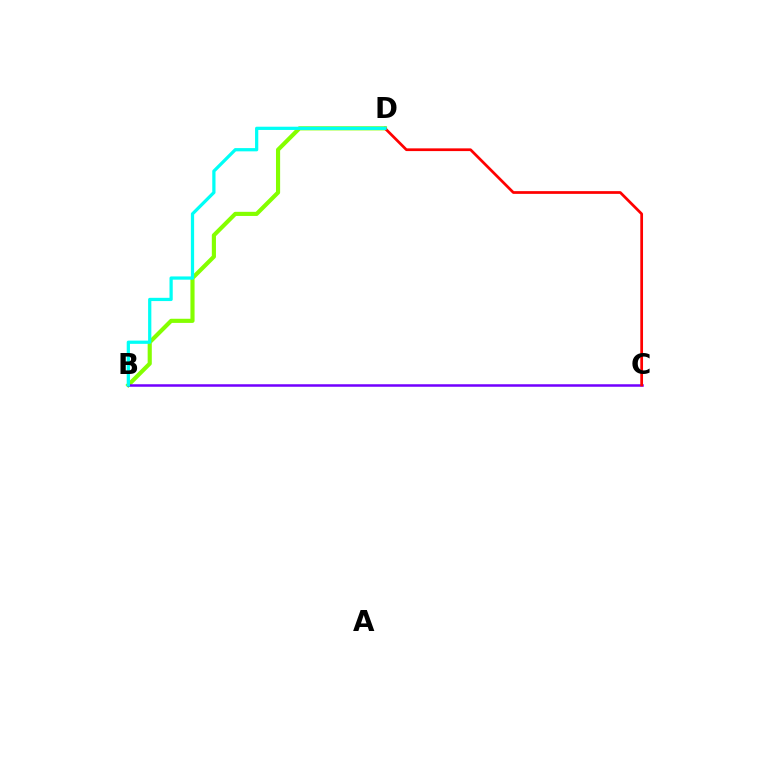{('B', 'D'): [{'color': '#84ff00', 'line_style': 'solid', 'thickness': 2.98}, {'color': '#00fff6', 'line_style': 'solid', 'thickness': 2.33}], ('B', 'C'): [{'color': '#7200ff', 'line_style': 'solid', 'thickness': 1.81}], ('C', 'D'): [{'color': '#ff0000', 'line_style': 'solid', 'thickness': 1.96}]}